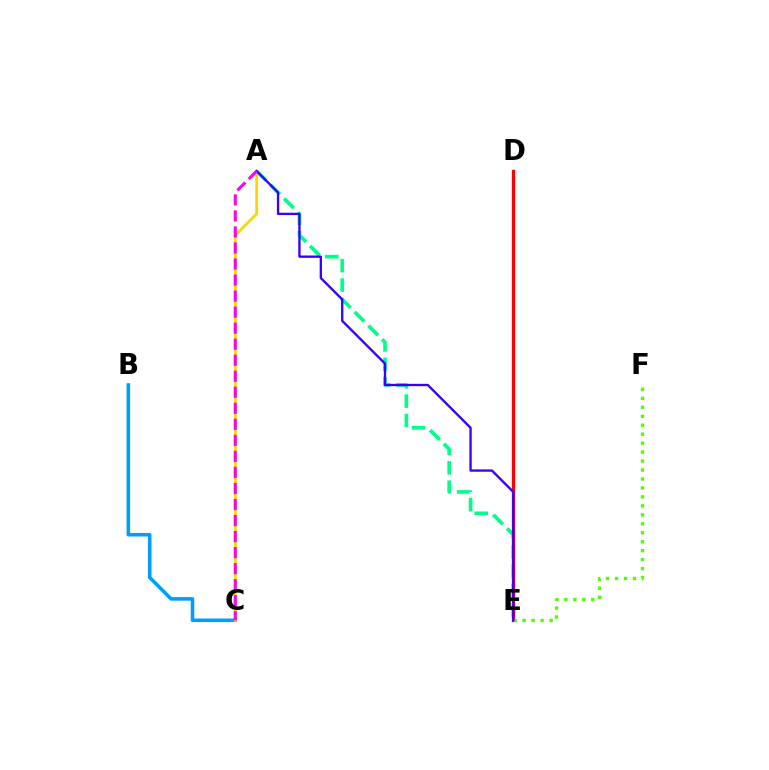{('A', 'E'): [{'color': '#00ff86', 'line_style': 'dashed', 'thickness': 2.63}, {'color': '#3700ff', 'line_style': 'solid', 'thickness': 1.68}], ('B', 'C'): [{'color': '#009eff', 'line_style': 'solid', 'thickness': 2.57}], ('A', 'C'): [{'color': '#ffd500', 'line_style': 'solid', 'thickness': 2.02}, {'color': '#ff00ed', 'line_style': 'dashed', 'thickness': 2.18}], ('D', 'E'): [{'color': '#ff0000', 'line_style': 'solid', 'thickness': 2.38}], ('E', 'F'): [{'color': '#4fff00', 'line_style': 'dotted', 'thickness': 2.43}]}